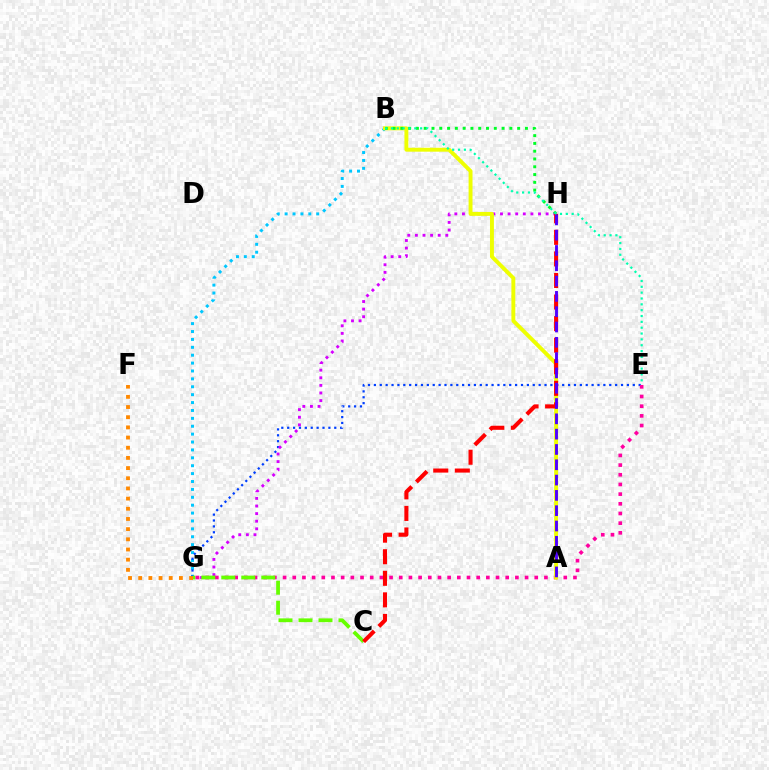{('B', 'G'): [{'color': '#00c7ff', 'line_style': 'dotted', 'thickness': 2.14}], ('E', 'G'): [{'color': '#003fff', 'line_style': 'dotted', 'thickness': 1.6}, {'color': '#ff00a0', 'line_style': 'dotted', 'thickness': 2.63}], ('G', 'H'): [{'color': '#d600ff', 'line_style': 'dotted', 'thickness': 2.07}], ('A', 'B'): [{'color': '#eeff00', 'line_style': 'solid', 'thickness': 2.82}], ('B', 'H'): [{'color': '#00ff27', 'line_style': 'dotted', 'thickness': 2.12}], ('C', 'G'): [{'color': '#66ff00', 'line_style': 'dashed', 'thickness': 2.72}], ('F', 'G'): [{'color': '#ff8800', 'line_style': 'dotted', 'thickness': 2.76}], ('C', 'H'): [{'color': '#ff0000', 'line_style': 'dashed', 'thickness': 2.93}], ('B', 'E'): [{'color': '#00ffaf', 'line_style': 'dotted', 'thickness': 1.59}], ('A', 'H'): [{'color': '#4f00ff', 'line_style': 'dashed', 'thickness': 2.08}]}